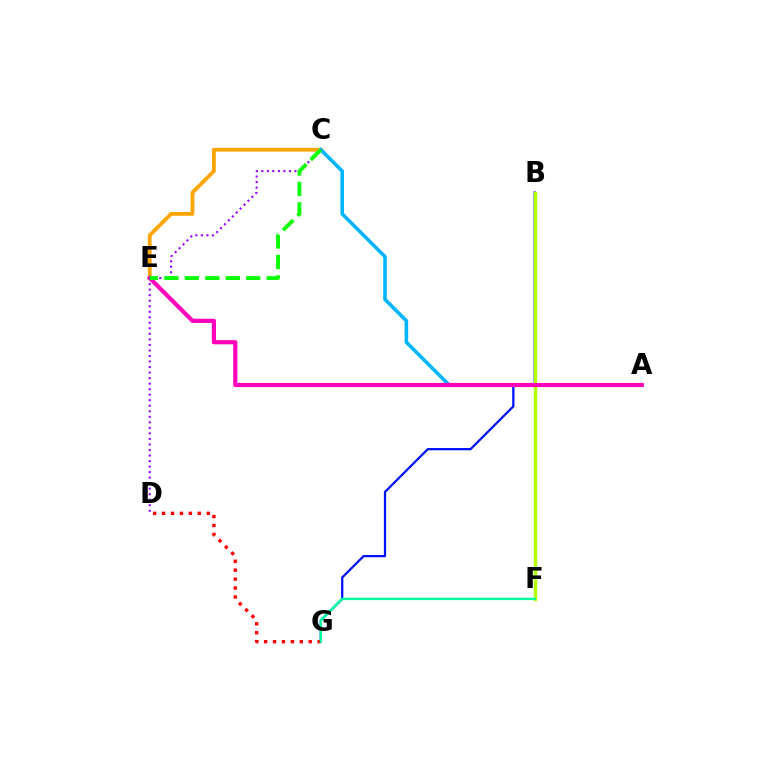{('B', 'G'): [{'color': '#0010ff', 'line_style': 'solid', 'thickness': 1.63}], ('C', 'E'): [{'color': '#ffa500', 'line_style': 'solid', 'thickness': 2.72}, {'color': '#08ff00', 'line_style': 'dashed', 'thickness': 2.78}], ('B', 'F'): [{'color': '#b3ff00', 'line_style': 'solid', 'thickness': 2.45}], ('A', 'C'): [{'color': '#00b5ff', 'line_style': 'solid', 'thickness': 2.58}], ('A', 'E'): [{'color': '#ff00bd', 'line_style': 'solid', 'thickness': 2.99}], ('D', 'G'): [{'color': '#ff0000', 'line_style': 'dotted', 'thickness': 2.43}], ('C', 'D'): [{'color': '#9b00ff', 'line_style': 'dotted', 'thickness': 1.5}], ('F', 'G'): [{'color': '#00ff9d', 'line_style': 'solid', 'thickness': 1.72}]}